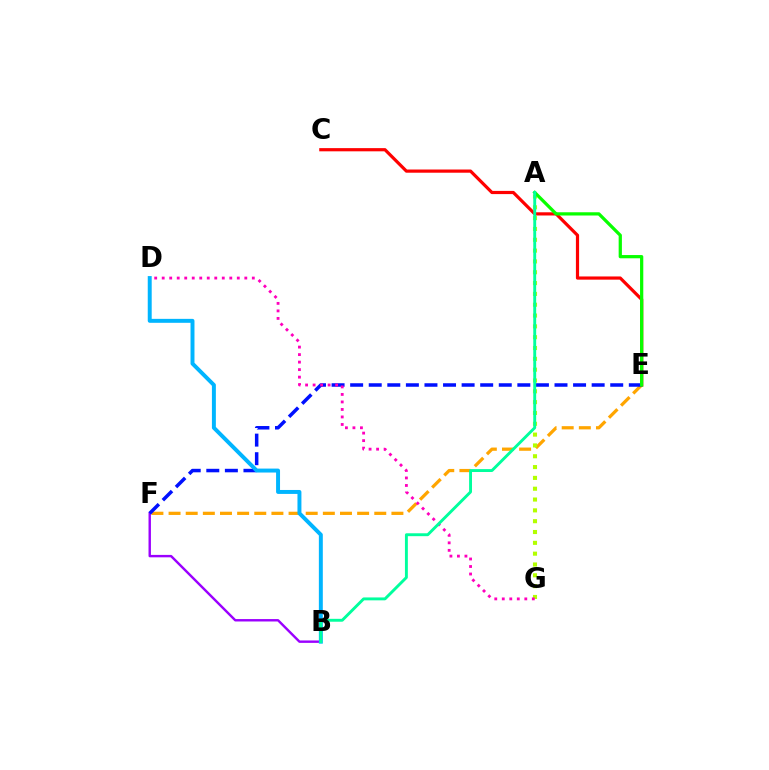{('E', 'F'): [{'color': '#ffa500', 'line_style': 'dashed', 'thickness': 2.33}, {'color': '#0010ff', 'line_style': 'dashed', 'thickness': 2.52}], ('C', 'E'): [{'color': '#ff0000', 'line_style': 'solid', 'thickness': 2.3}], ('B', 'F'): [{'color': '#9b00ff', 'line_style': 'solid', 'thickness': 1.74}], ('B', 'D'): [{'color': '#00b5ff', 'line_style': 'solid', 'thickness': 2.84}], ('A', 'G'): [{'color': '#b3ff00', 'line_style': 'dotted', 'thickness': 2.94}], ('D', 'G'): [{'color': '#ff00bd', 'line_style': 'dotted', 'thickness': 2.04}], ('A', 'E'): [{'color': '#08ff00', 'line_style': 'solid', 'thickness': 2.34}], ('A', 'B'): [{'color': '#00ff9d', 'line_style': 'solid', 'thickness': 2.09}]}